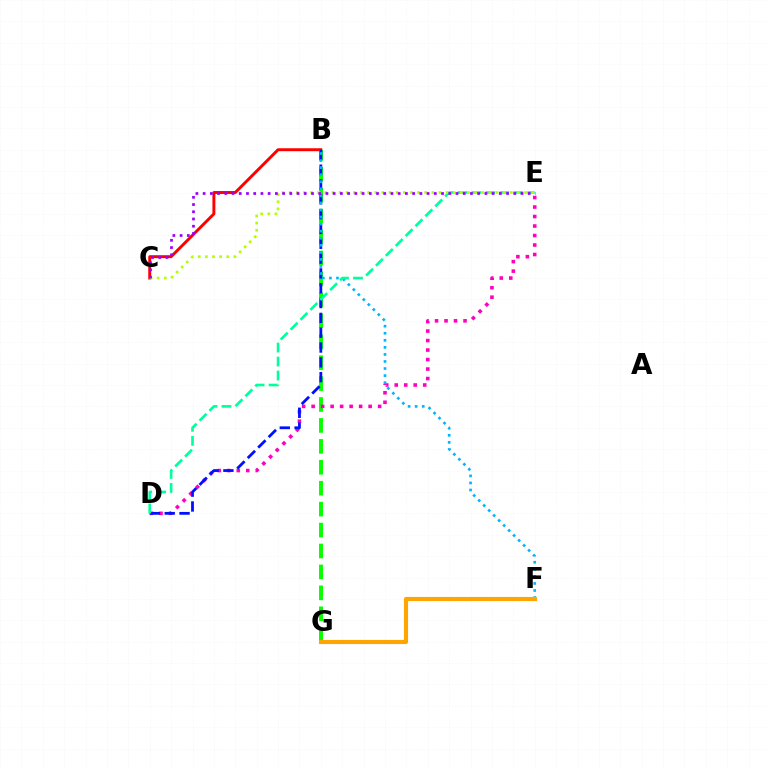{('B', 'C'): [{'color': '#ff0000', 'line_style': 'solid', 'thickness': 2.11}], ('B', 'G'): [{'color': '#08ff00', 'line_style': 'dashed', 'thickness': 2.84}], ('D', 'E'): [{'color': '#ff00bd', 'line_style': 'dotted', 'thickness': 2.58}, {'color': '#00ff9d', 'line_style': 'dashed', 'thickness': 1.9}], ('B', 'D'): [{'color': '#0010ff', 'line_style': 'dashed', 'thickness': 2.01}], ('B', 'F'): [{'color': '#00b5ff', 'line_style': 'dotted', 'thickness': 1.92}], ('C', 'E'): [{'color': '#b3ff00', 'line_style': 'dotted', 'thickness': 1.94}, {'color': '#9b00ff', 'line_style': 'dotted', 'thickness': 1.96}], ('F', 'G'): [{'color': '#ffa500', 'line_style': 'solid', 'thickness': 2.97}]}